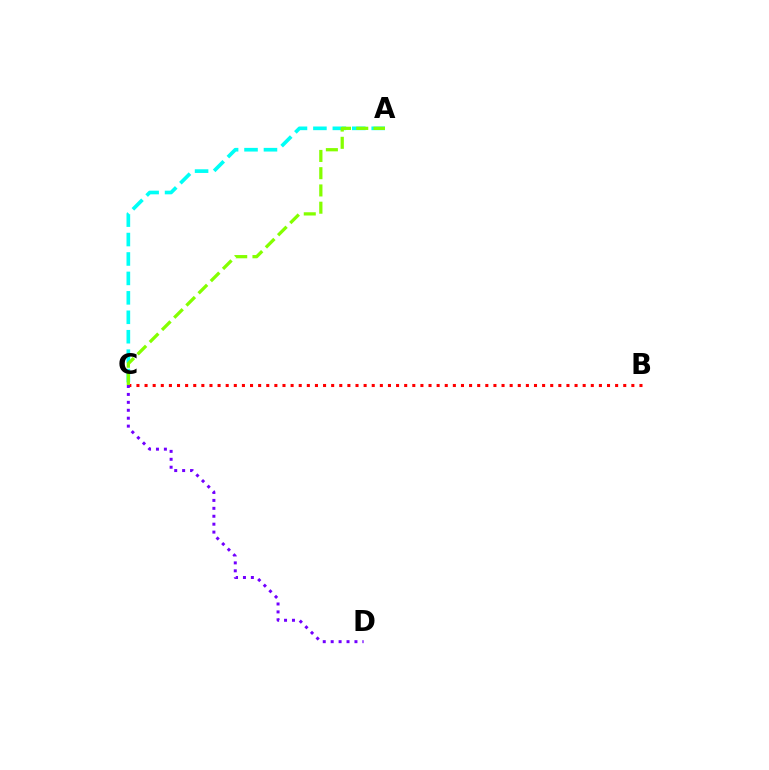{('B', 'C'): [{'color': '#ff0000', 'line_style': 'dotted', 'thickness': 2.2}], ('C', 'D'): [{'color': '#7200ff', 'line_style': 'dotted', 'thickness': 2.15}], ('A', 'C'): [{'color': '#00fff6', 'line_style': 'dashed', 'thickness': 2.64}, {'color': '#84ff00', 'line_style': 'dashed', 'thickness': 2.34}]}